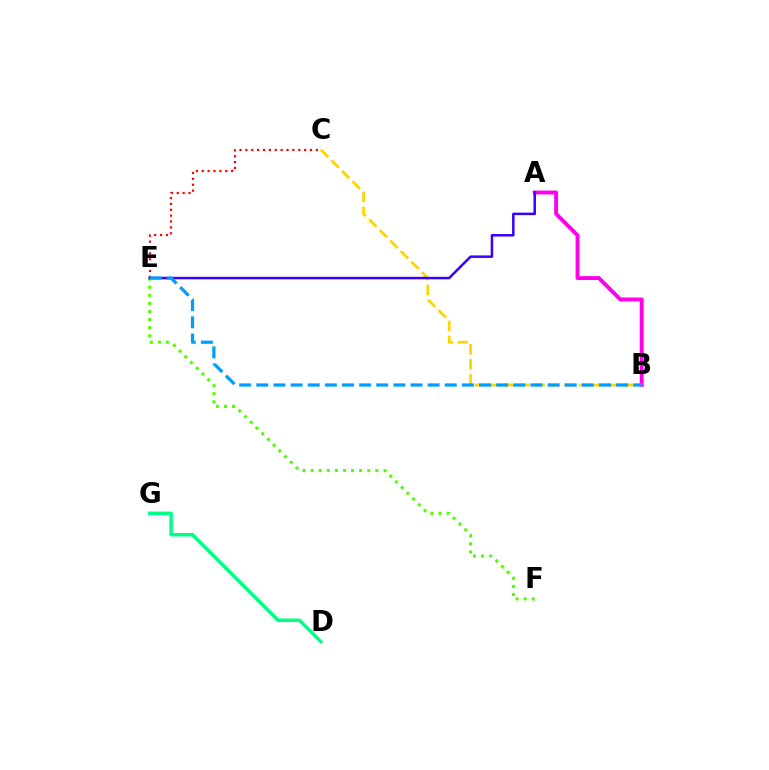{('E', 'F'): [{'color': '#4fff00', 'line_style': 'dotted', 'thickness': 2.2}], ('C', 'E'): [{'color': '#ff0000', 'line_style': 'dotted', 'thickness': 1.6}], ('A', 'B'): [{'color': '#ff00ed', 'line_style': 'solid', 'thickness': 2.8}], ('B', 'C'): [{'color': '#ffd500', 'line_style': 'dashed', 'thickness': 2.03}], ('D', 'G'): [{'color': '#00ff86', 'line_style': 'solid', 'thickness': 2.54}], ('A', 'E'): [{'color': '#3700ff', 'line_style': 'solid', 'thickness': 1.81}], ('B', 'E'): [{'color': '#009eff', 'line_style': 'dashed', 'thickness': 2.33}]}